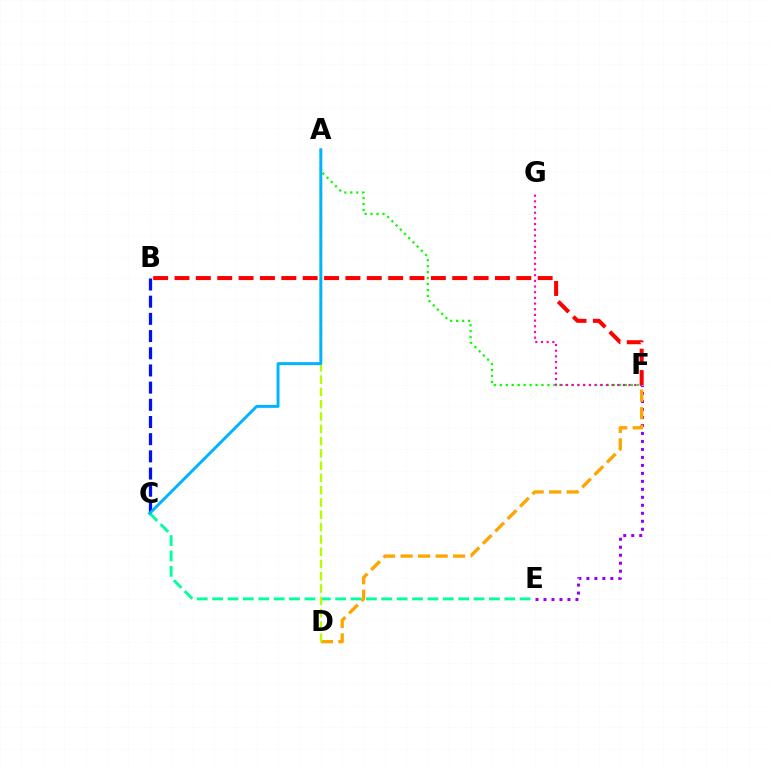{('B', 'C'): [{'color': '#0010ff', 'line_style': 'dashed', 'thickness': 2.33}], ('E', 'F'): [{'color': '#9b00ff', 'line_style': 'dotted', 'thickness': 2.17}], ('D', 'F'): [{'color': '#ffa500', 'line_style': 'dashed', 'thickness': 2.38}], ('C', 'E'): [{'color': '#00ff9d', 'line_style': 'dashed', 'thickness': 2.09}], ('A', 'D'): [{'color': '#b3ff00', 'line_style': 'dashed', 'thickness': 1.67}], ('A', 'F'): [{'color': '#08ff00', 'line_style': 'dotted', 'thickness': 1.62}], ('A', 'C'): [{'color': '#00b5ff', 'line_style': 'solid', 'thickness': 2.12}], ('F', 'G'): [{'color': '#ff00bd', 'line_style': 'dotted', 'thickness': 1.54}], ('B', 'F'): [{'color': '#ff0000', 'line_style': 'dashed', 'thickness': 2.9}]}